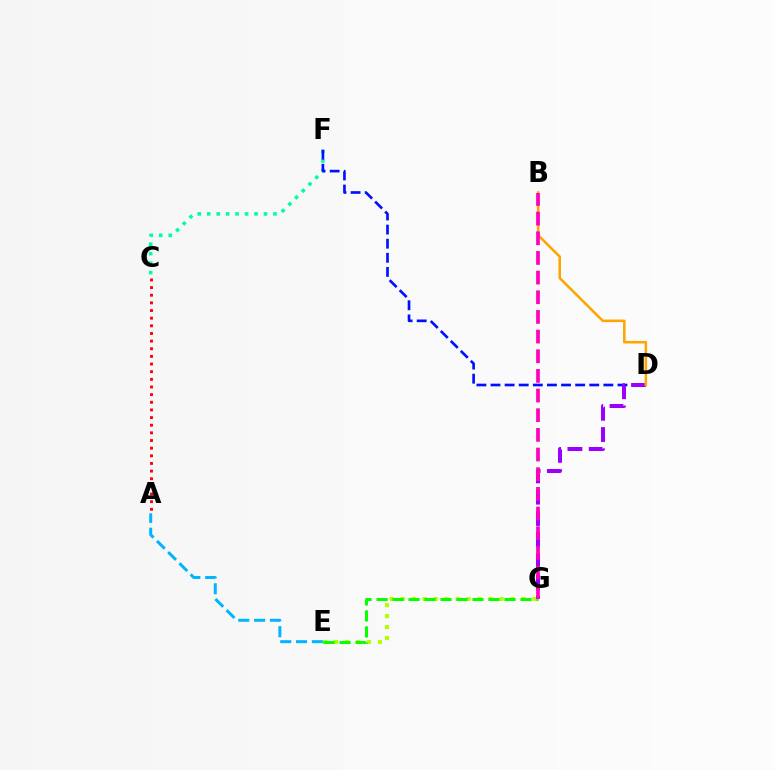{('C', 'F'): [{'color': '#00ff9d', 'line_style': 'dotted', 'thickness': 2.57}], ('D', 'F'): [{'color': '#0010ff', 'line_style': 'dashed', 'thickness': 1.92}], ('E', 'G'): [{'color': '#b3ff00', 'line_style': 'dotted', 'thickness': 2.98}, {'color': '#08ff00', 'line_style': 'dashed', 'thickness': 2.17}], ('D', 'G'): [{'color': '#9b00ff', 'line_style': 'dashed', 'thickness': 2.89}], ('B', 'D'): [{'color': '#ffa500', 'line_style': 'solid', 'thickness': 1.84}], ('A', 'E'): [{'color': '#00b5ff', 'line_style': 'dashed', 'thickness': 2.15}], ('A', 'C'): [{'color': '#ff0000', 'line_style': 'dotted', 'thickness': 2.08}], ('B', 'G'): [{'color': '#ff00bd', 'line_style': 'dashed', 'thickness': 2.67}]}